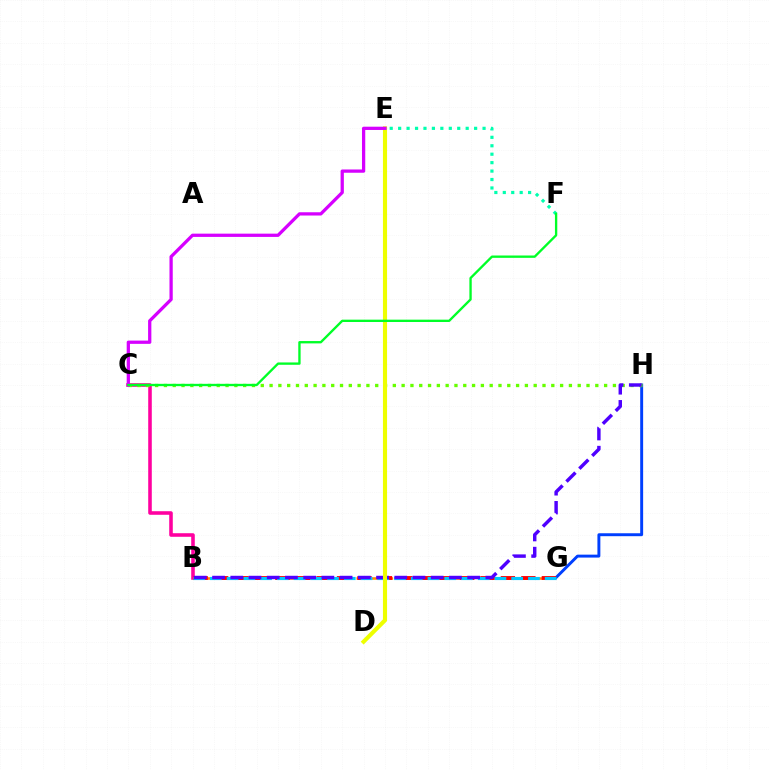{('B', 'C'): [{'color': '#ff00a0', 'line_style': 'solid', 'thickness': 2.57}], ('G', 'H'): [{'color': '#003fff', 'line_style': 'solid', 'thickness': 2.11}], ('C', 'H'): [{'color': '#66ff00', 'line_style': 'dotted', 'thickness': 2.39}], ('B', 'G'): [{'color': '#ff8800', 'line_style': 'dashed', 'thickness': 1.85}, {'color': '#ff0000', 'line_style': 'dashed', 'thickness': 2.78}, {'color': '#00c7ff', 'line_style': 'dashed', 'thickness': 2.27}], ('B', 'H'): [{'color': '#4f00ff', 'line_style': 'dashed', 'thickness': 2.48}], ('E', 'F'): [{'color': '#00ffaf', 'line_style': 'dotted', 'thickness': 2.29}], ('D', 'E'): [{'color': '#eeff00', 'line_style': 'solid', 'thickness': 2.96}], ('C', 'E'): [{'color': '#d600ff', 'line_style': 'solid', 'thickness': 2.35}], ('C', 'F'): [{'color': '#00ff27', 'line_style': 'solid', 'thickness': 1.69}]}